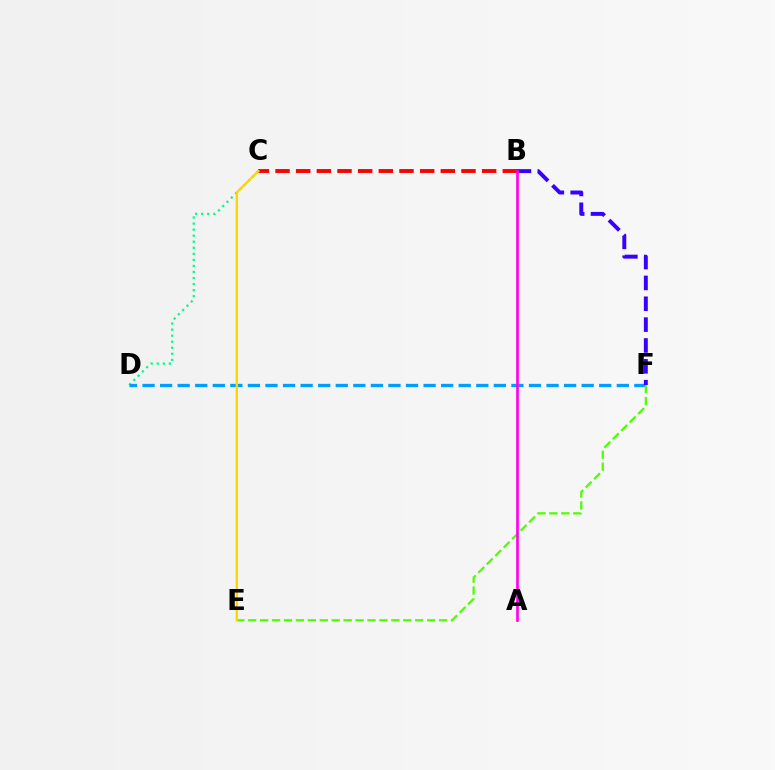{('C', 'D'): [{'color': '#00ff86', 'line_style': 'dotted', 'thickness': 1.64}], ('D', 'F'): [{'color': '#009eff', 'line_style': 'dashed', 'thickness': 2.39}], ('E', 'F'): [{'color': '#4fff00', 'line_style': 'dashed', 'thickness': 1.62}], ('B', 'F'): [{'color': '#3700ff', 'line_style': 'dashed', 'thickness': 2.83}], ('B', 'C'): [{'color': '#ff0000', 'line_style': 'dashed', 'thickness': 2.81}], ('C', 'E'): [{'color': '#ffd500', 'line_style': 'solid', 'thickness': 1.69}], ('A', 'B'): [{'color': '#ff00ed', 'line_style': 'solid', 'thickness': 1.92}]}